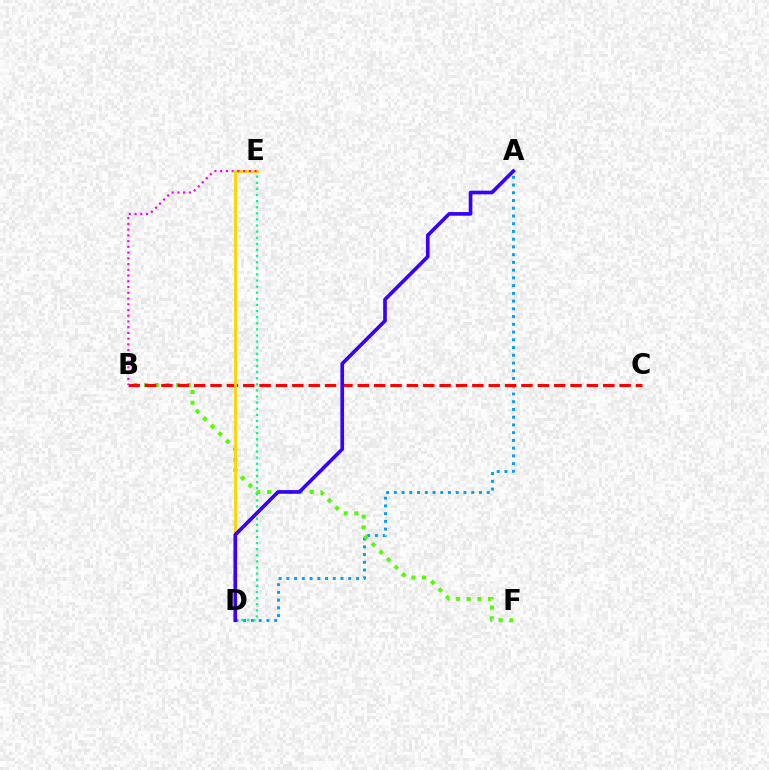{('A', 'D'): [{'color': '#009eff', 'line_style': 'dotted', 'thickness': 2.1}, {'color': '#3700ff', 'line_style': 'solid', 'thickness': 2.62}], ('B', 'F'): [{'color': '#4fff00', 'line_style': 'dotted', 'thickness': 2.9}], ('D', 'E'): [{'color': '#00ff86', 'line_style': 'dotted', 'thickness': 1.66}, {'color': '#ffd500', 'line_style': 'solid', 'thickness': 2.04}], ('B', 'C'): [{'color': '#ff0000', 'line_style': 'dashed', 'thickness': 2.22}], ('B', 'E'): [{'color': '#ff00ed', 'line_style': 'dotted', 'thickness': 1.56}]}